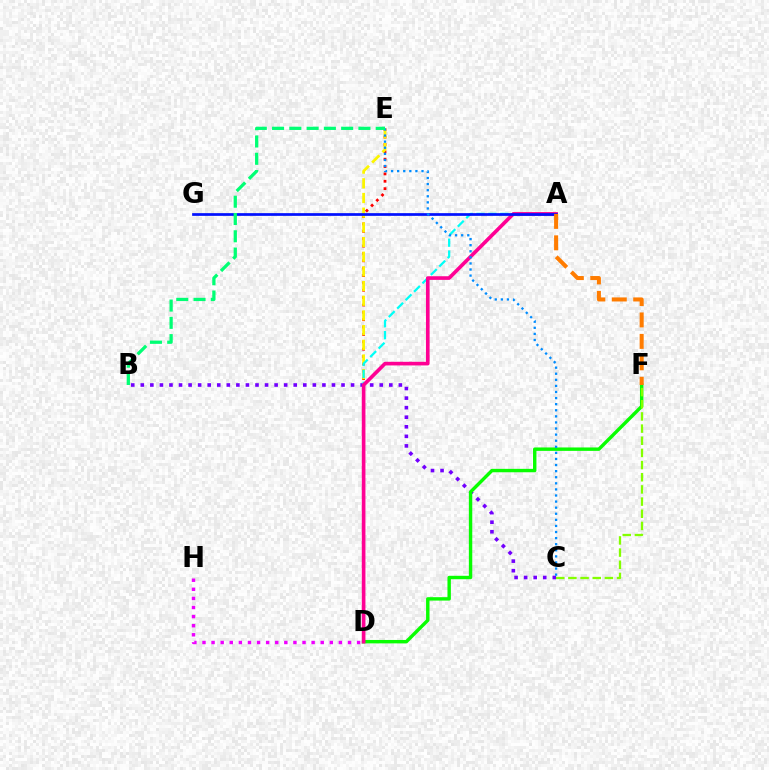{('B', 'C'): [{'color': '#7200ff', 'line_style': 'dotted', 'thickness': 2.6}], ('D', 'E'): [{'color': '#ff0000', 'line_style': 'dotted', 'thickness': 2.0}, {'color': '#fcf500', 'line_style': 'dashed', 'thickness': 1.99}], ('D', 'F'): [{'color': '#08ff00', 'line_style': 'solid', 'thickness': 2.46}], ('D', 'H'): [{'color': '#ee00ff', 'line_style': 'dotted', 'thickness': 2.47}], ('A', 'D'): [{'color': '#00fff6', 'line_style': 'dashed', 'thickness': 1.62}, {'color': '#ff0094', 'line_style': 'solid', 'thickness': 2.62}], ('A', 'G'): [{'color': '#0010ff', 'line_style': 'solid', 'thickness': 1.95}], ('C', 'E'): [{'color': '#008cff', 'line_style': 'dotted', 'thickness': 1.65}], ('C', 'F'): [{'color': '#84ff00', 'line_style': 'dashed', 'thickness': 1.65}], ('A', 'F'): [{'color': '#ff7c00', 'line_style': 'dashed', 'thickness': 2.91}], ('B', 'E'): [{'color': '#00ff74', 'line_style': 'dashed', 'thickness': 2.35}]}